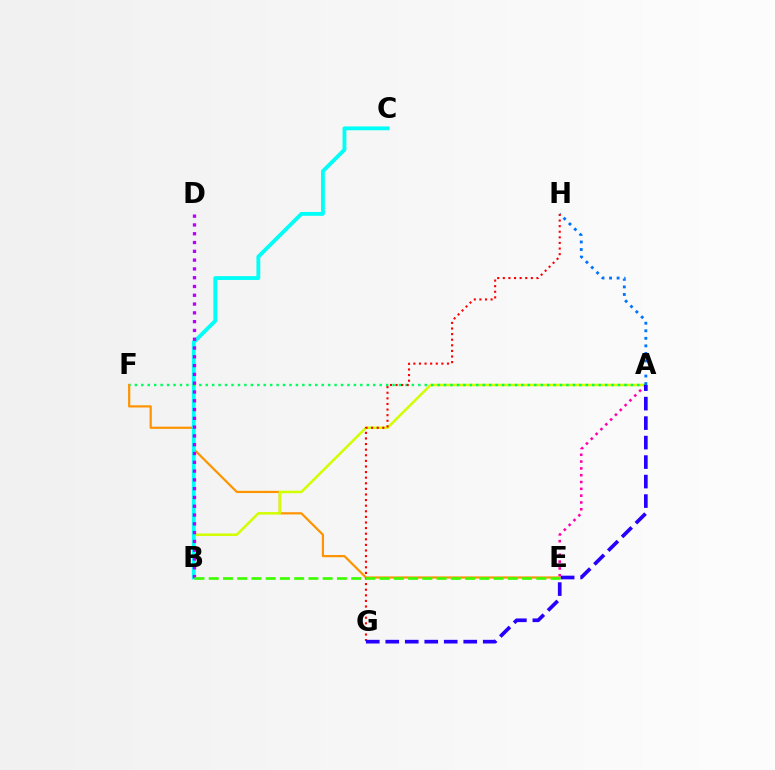{('A', 'E'): [{'color': '#ff00ac', 'line_style': 'dotted', 'thickness': 1.85}], ('E', 'F'): [{'color': '#ff9400', 'line_style': 'solid', 'thickness': 1.59}], ('A', 'B'): [{'color': '#d1ff00', 'line_style': 'solid', 'thickness': 1.81}], ('B', 'C'): [{'color': '#00fff6', 'line_style': 'solid', 'thickness': 2.77}], ('A', 'F'): [{'color': '#00ff5c', 'line_style': 'dotted', 'thickness': 1.75}], ('A', 'H'): [{'color': '#0074ff', 'line_style': 'dotted', 'thickness': 2.05}], ('B', 'D'): [{'color': '#b900ff', 'line_style': 'dotted', 'thickness': 2.39}], ('G', 'H'): [{'color': '#ff0000', 'line_style': 'dotted', 'thickness': 1.52}], ('B', 'E'): [{'color': '#3dff00', 'line_style': 'dashed', 'thickness': 1.93}], ('A', 'G'): [{'color': '#2500ff', 'line_style': 'dashed', 'thickness': 2.65}]}